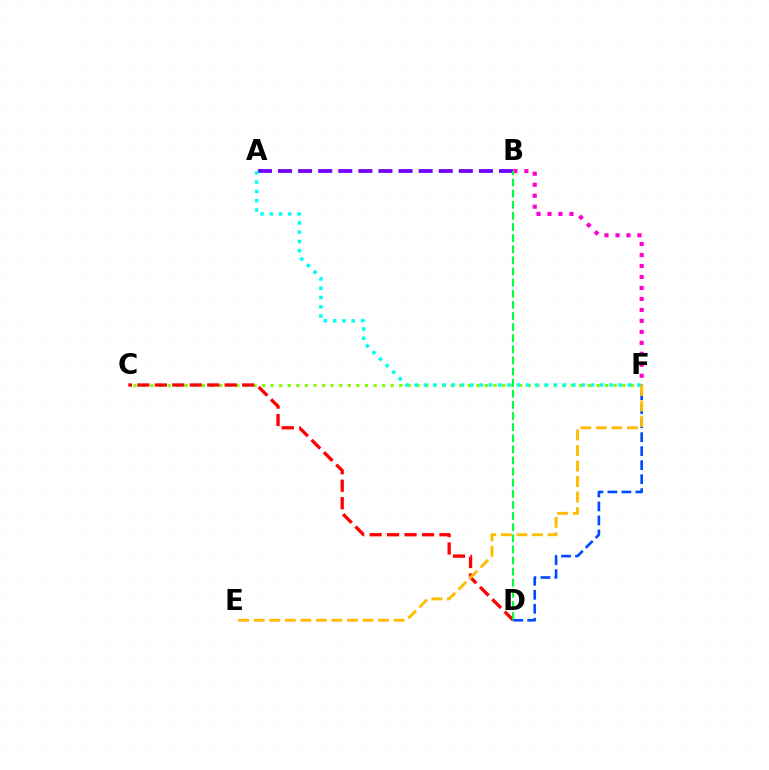{('A', 'B'): [{'color': '#7200ff', 'line_style': 'dashed', 'thickness': 2.73}], ('C', 'F'): [{'color': '#84ff00', 'line_style': 'dotted', 'thickness': 2.33}], ('B', 'F'): [{'color': '#ff00cf', 'line_style': 'dotted', 'thickness': 2.98}], ('C', 'D'): [{'color': '#ff0000', 'line_style': 'dashed', 'thickness': 2.37}], ('B', 'D'): [{'color': '#00ff39', 'line_style': 'dashed', 'thickness': 1.51}], ('D', 'F'): [{'color': '#004bff', 'line_style': 'dashed', 'thickness': 1.9}], ('A', 'F'): [{'color': '#00fff6', 'line_style': 'dotted', 'thickness': 2.52}], ('E', 'F'): [{'color': '#ffbd00', 'line_style': 'dashed', 'thickness': 2.11}]}